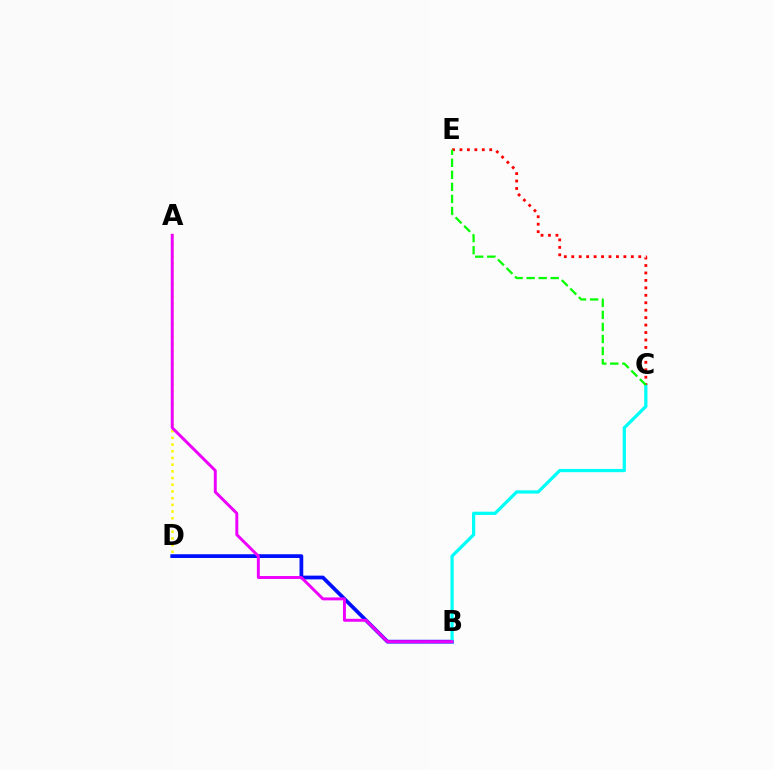{('A', 'D'): [{'color': '#fcf500', 'line_style': 'dotted', 'thickness': 1.82}], ('B', 'D'): [{'color': '#0010ff', 'line_style': 'solid', 'thickness': 2.69}], ('B', 'C'): [{'color': '#00fff6', 'line_style': 'solid', 'thickness': 2.33}], ('C', 'E'): [{'color': '#ff0000', 'line_style': 'dotted', 'thickness': 2.02}, {'color': '#08ff00', 'line_style': 'dashed', 'thickness': 1.64}], ('A', 'B'): [{'color': '#ee00ff', 'line_style': 'solid', 'thickness': 2.12}]}